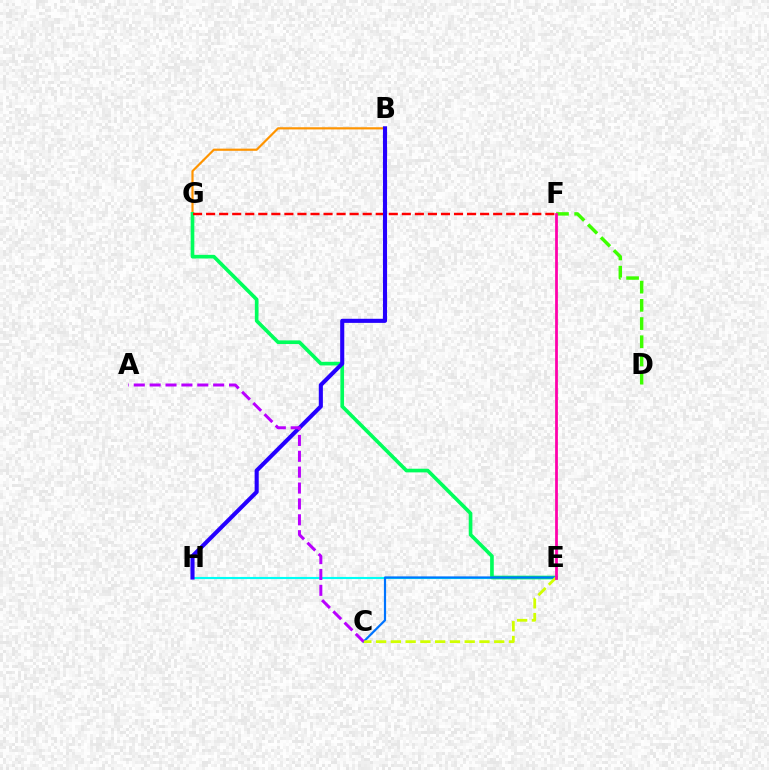{('B', 'G'): [{'color': '#ff9400', 'line_style': 'solid', 'thickness': 1.57}], ('E', 'H'): [{'color': '#00fff6', 'line_style': 'solid', 'thickness': 1.54}], ('E', 'G'): [{'color': '#00ff5c', 'line_style': 'solid', 'thickness': 2.63}], ('F', 'G'): [{'color': '#ff0000', 'line_style': 'dashed', 'thickness': 1.77}], ('D', 'F'): [{'color': '#3dff00', 'line_style': 'dashed', 'thickness': 2.47}], ('C', 'E'): [{'color': '#0074ff', 'line_style': 'solid', 'thickness': 1.58}, {'color': '#d1ff00', 'line_style': 'dashed', 'thickness': 2.01}], ('E', 'F'): [{'color': '#ff00ac', 'line_style': 'solid', 'thickness': 1.99}], ('B', 'H'): [{'color': '#2500ff', 'line_style': 'solid', 'thickness': 2.95}], ('A', 'C'): [{'color': '#b900ff', 'line_style': 'dashed', 'thickness': 2.16}]}